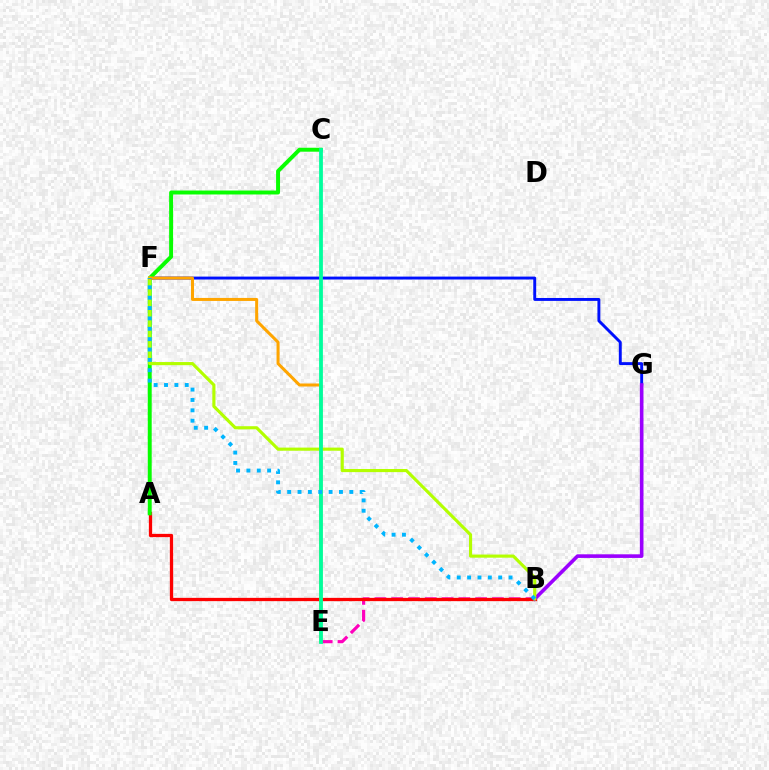{('B', 'E'): [{'color': '#ff00bd', 'line_style': 'dashed', 'thickness': 2.28}], ('A', 'B'): [{'color': '#ff0000', 'line_style': 'solid', 'thickness': 2.36}], ('F', 'G'): [{'color': '#0010ff', 'line_style': 'solid', 'thickness': 2.1}], ('A', 'C'): [{'color': '#08ff00', 'line_style': 'solid', 'thickness': 2.84}], ('B', 'G'): [{'color': '#9b00ff', 'line_style': 'solid', 'thickness': 2.6}], ('B', 'F'): [{'color': '#b3ff00', 'line_style': 'solid', 'thickness': 2.25}, {'color': '#00b5ff', 'line_style': 'dotted', 'thickness': 2.81}], ('E', 'F'): [{'color': '#ffa500', 'line_style': 'solid', 'thickness': 2.17}], ('C', 'E'): [{'color': '#00ff9d', 'line_style': 'solid', 'thickness': 2.73}]}